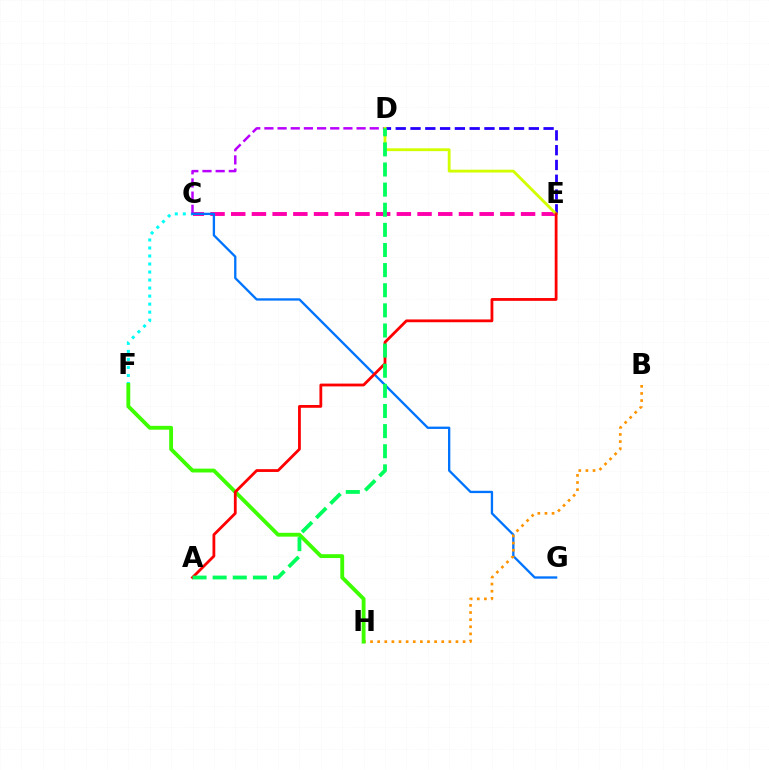{('C', 'E'): [{'color': '#ff00ac', 'line_style': 'dashed', 'thickness': 2.81}], ('C', 'F'): [{'color': '#00fff6', 'line_style': 'dotted', 'thickness': 2.18}], ('C', 'D'): [{'color': '#b900ff', 'line_style': 'dashed', 'thickness': 1.79}], ('D', 'E'): [{'color': '#2500ff', 'line_style': 'dashed', 'thickness': 2.01}, {'color': '#d1ff00', 'line_style': 'solid', 'thickness': 2.04}], ('C', 'G'): [{'color': '#0074ff', 'line_style': 'solid', 'thickness': 1.67}], ('B', 'H'): [{'color': '#ff9400', 'line_style': 'dotted', 'thickness': 1.93}], ('F', 'H'): [{'color': '#3dff00', 'line_style': 'solid', 'thickness': 2.77}], ('A', 'E'): [{'color': '#ff0000', 'line_style': 'solid', 'thickness': 2.01}], ('A', 'D'): [{'color': '#00ff5c', 'line_style': 'dashed', 'thickness': 2.73}]}